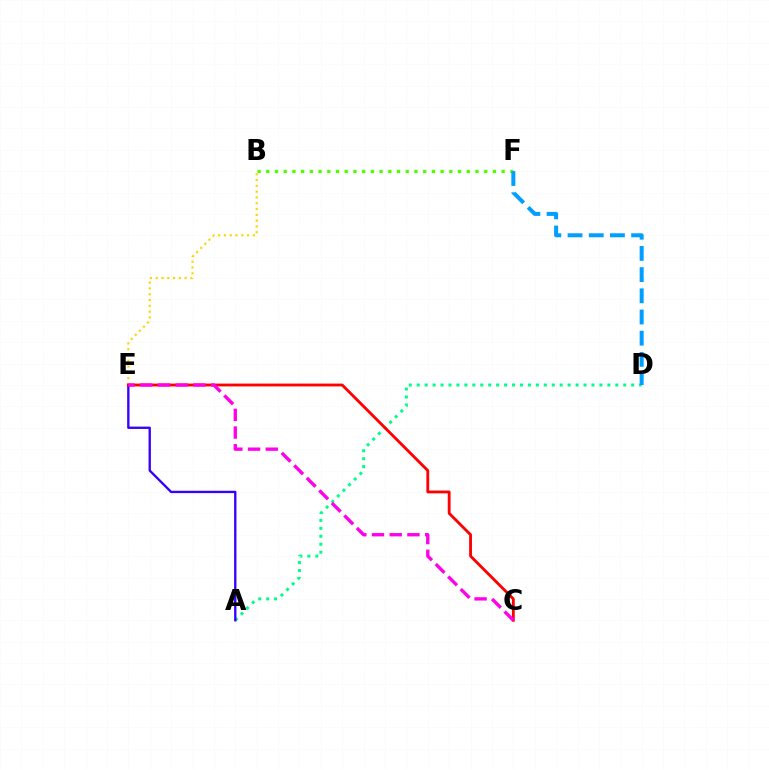{('A', 'D'): [{'color': '#00ff86', 'line_style': 'dotted', 'thickness': 2.16}], ('A', 'E'): [{'color': '#3700ff', 'line_style': 'solid', 'thickness': 1.69}], ('B', 'F'): [{'color': '#4fff00', 'line_style': 'dotted', 'thickness': 2.37}], ('D', 'F'): [{'color': '#009eff', 'line_style': 'dashed', 'thickness': 2.88}], ('B', 'E'): [{'color': '#ffd500', 'line_style': 'dotted', 'thickness': 1.57}], ('C', 'E'): [{'color': '#ff0000', 'line_style': 'solid', 'thickness': 2.04}, {'color': '#ff00ed', 'line_style': 'dashed', 'thickness': 2.41}]}